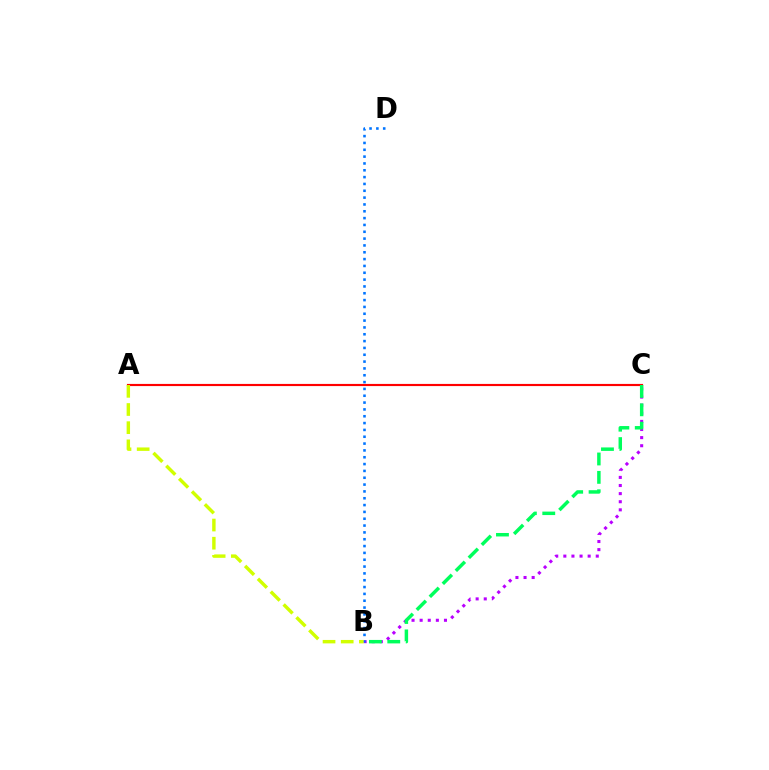{('A', 'C'): [{'color': '#ff0000', 'line_style': 'solid', 'thickness': 1.55}], ('B', 'C'): [{'color': '#b900ff', 'line_style': 'dotted', 'thickness': 2.2}, {'color': '#00ff5c', 'line_style': 'dashed', 'thickness': 2.5}], ('B', 'D'): [{'color': '#0074ff', 'line_style': 'dotted', 'thickness': 1.86}], ('A', 'B'): [{'color': '#d1ff00', 'line_style': 'dashed', 'thickness': 2.47}]}